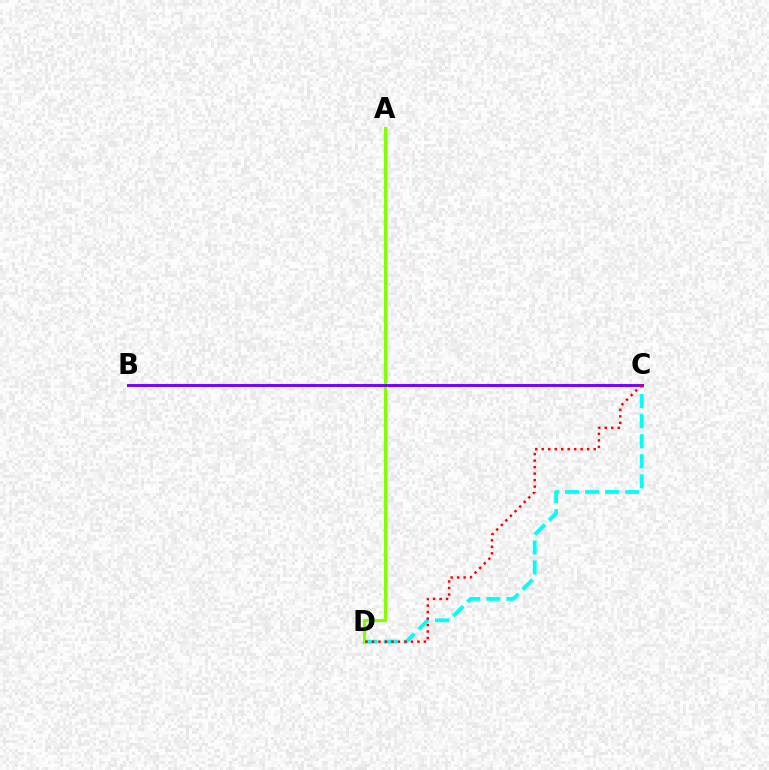{('C', 'D'): [{'color': '#00fff6', 'line_style': 'dashed', 'thickness': 2.73}, {'color': '#ff0000', 'line_style': 'dotted', 'thickness': 1.76}], ('A', 'D'): [{'color': '#84ff00', 'line_style': 'solid', 'thickness': 2.29}], ('B', 'C'): [{'color': '#7200ff', 'line_style': 'solid', 'thickness': 2.09}]}